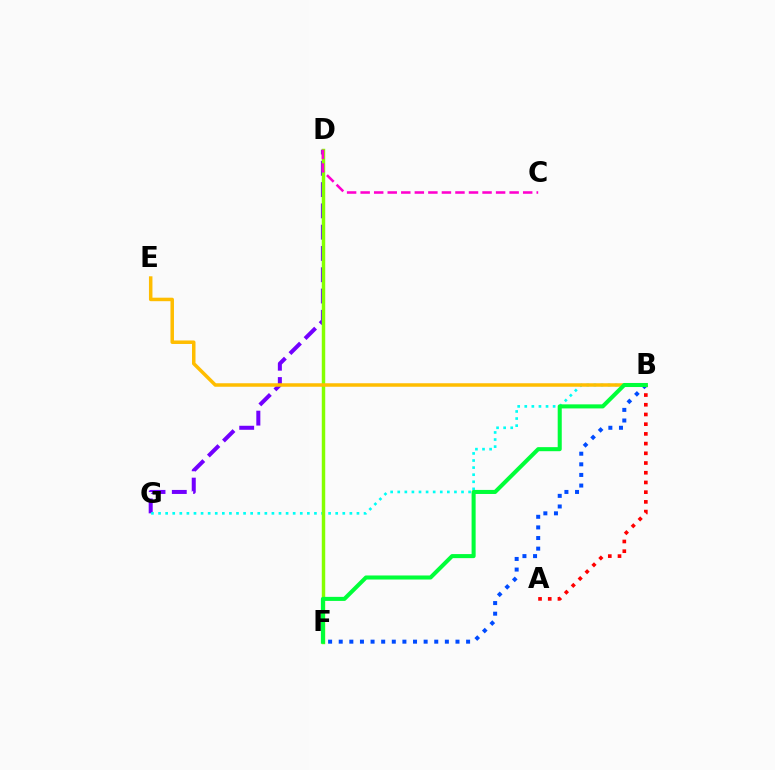{('D', 'G'): [{'color': '#7200ff', 'line_style': 'dashed', 'thickness': 2.89}], ('B', 'G'): [{'color': '#00fff6', 'line_style': 'dotted', 'thickness': 1.93}], ('D', 'F'): [{'color': '#84ff00', 'line_style': 'solid', 'thickness': 2.47}], ('C', 'D'): [{'color': '#ff00cf', 'line_style': 'dashed', 'thickness': 1.84}], ('A', 'B'): [{'color': '#ff0000', 'line_style': 'dotted', 'thickness': 2.64}], ('B', 'E'): [{'color': '#ffbd00', 'line_style': 'solid', 'thickness': 2.52}], ('B', 'F'): [{'color': '#004bff', 'line_style': 'dotted', 'thickness': 2.88}, {'color': '#00ff39', 'line_style': 'solid', 'thickness': 2.92}]}